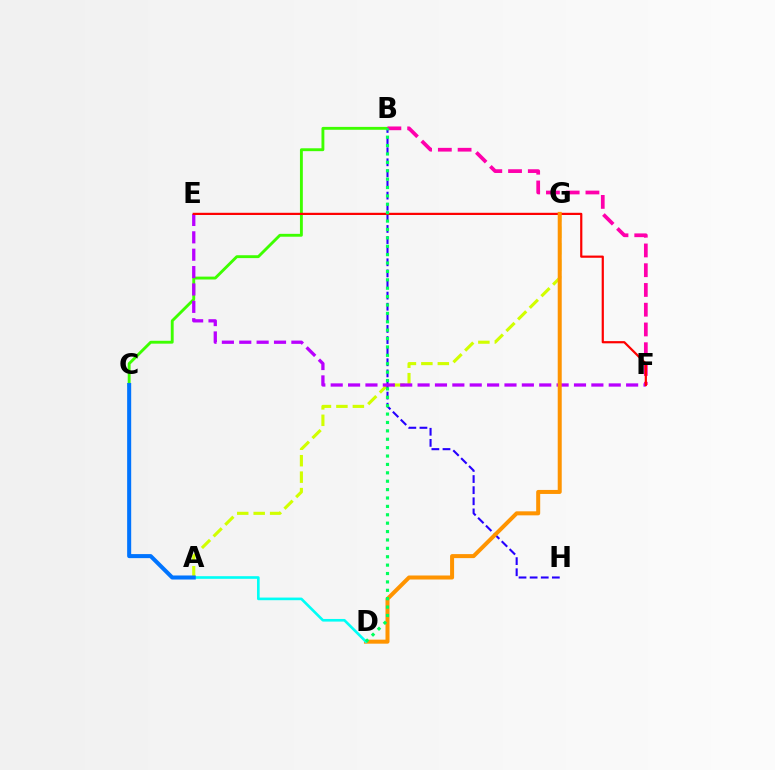{('A', 'G'): [{'color': '#d1ff00', 'line_style': 'dashed', 'thickness': 2.24}], ('B', 'H'): [{'color': '#2500ff', 'line_style': 'dashed', 'thickness': 1.51}], ('B', 'C'): [{'color': '#3dff00', 'line_style': 'solid', 'thickness': 2.07}], ('B', 'F'): [{'color': '#ff00ac', 'line_style': 'dashed', 'thickness': 2.68}], ('E', 'F'): [{'color': '#b900ff', 'line_style': 'dashed', 'thickness': 2.36}, {'color': '#ff0000', 'line_style': 'solid', 'thickness': 1.58}], ('D', 'G'): [{'color': '#ff9400', 'line_style': 'solid', 'thickness': 2.89}], ('A', 'D'): [{'color': '#00fff6', 'line_style': 'solid', 'thickness': 1.9}], ('B', 'D'): [{'color': '#00ff5c', 'line_style': 'dotted', 'thickness': 2.28}], ('A', 'C'): [{'color': '#0074ff', 'line_style': 'solid', 'thickness': 2.91}]}